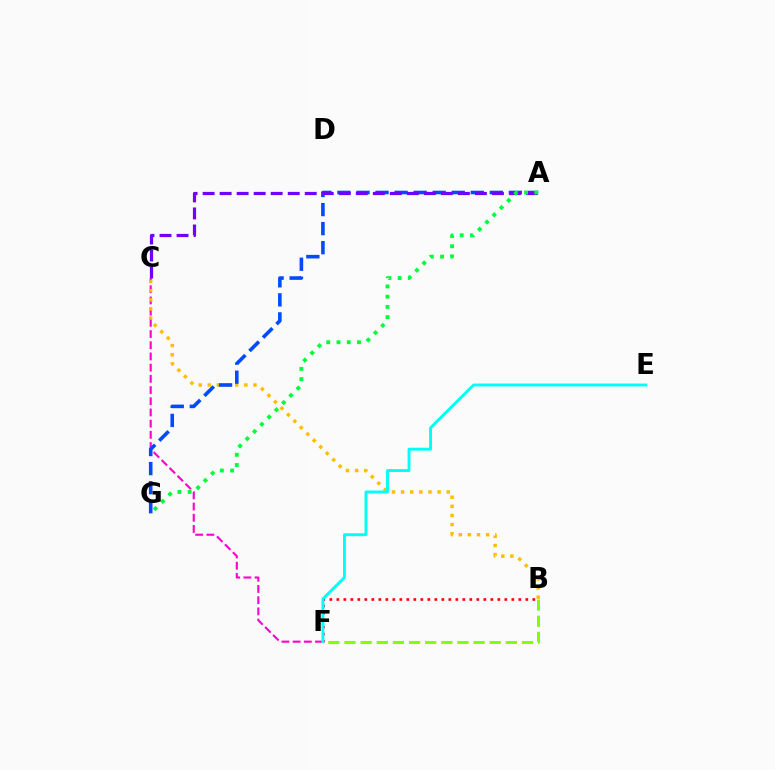{('C', 'F'): [{'color': '#ff00cf', 'line_style': 'dashed', 'thickness': 1.52}], ('B', 'C'): [{'color': '#ffbd00', 'line_style': 'dotted', 'thickness': 2.48}], ('A', 'G'): [{'color': '#004bff', 'line_style': 'dashed', 'thickness': 2.59}, {'color': '#00ff39', 'line_style': 'dotted', 'thickness': 2.78}], ('B', 'F'): [{'color': '#ff0000', 'line_style': 'dotted', 'thickness': 1.9}, {'color': '#84ff00', 'line_style': 'dashed', 'thickness': 2.19}], ('E', 'F'): [{'color': '#00fff6', 'line_style': 'solid', 'thickness': 2.09}], ('A', 'C'): [{'color': '#7200ff', 'line_style': 'dashed', 'thickness': 2.31}]}